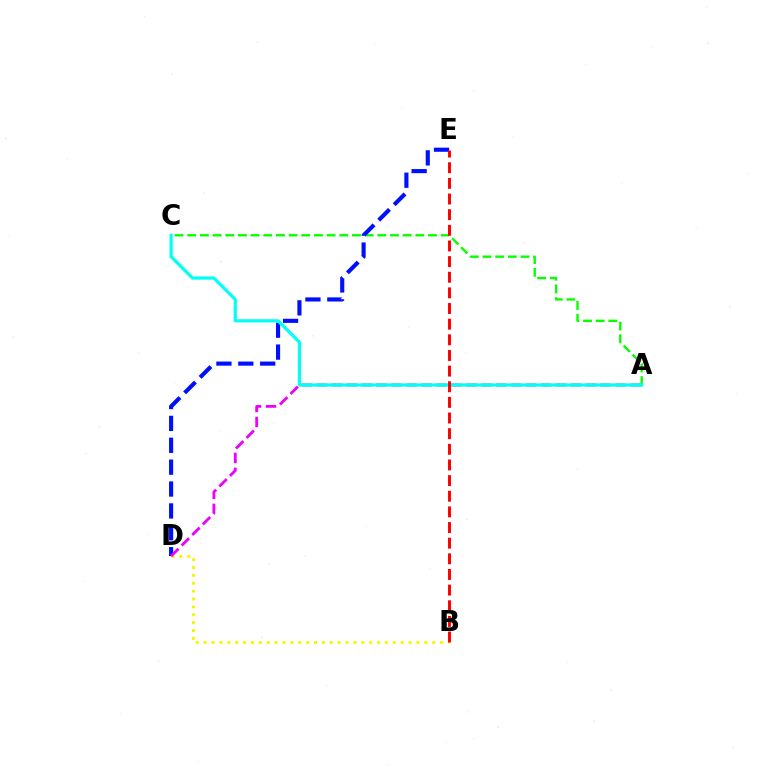{('B', 'D'): [{'color': '#fcf500', 'line_style': 'dotted', 'thickness': 2.14}], ('A', 'C'): [{'color': '#08ff00', 'line_style': 'dashed', 'thickness': 1.72}, {'color': '#00fff6', 'line_style': 'solid', 'thickness': 2.31}], ('D', 'E'): [{'color': '#0010ff', 'line_style': 'dashed', 'thickness': 2.97}], ('A', 'D'): [{'color': '#ee00ff', 'line_style': 'dashed', 'thickness': 2.03}], ('B', 'E'): [{'color': '#ff0000', 'line_style': 'dashed', 'thickness': 2.13}]}